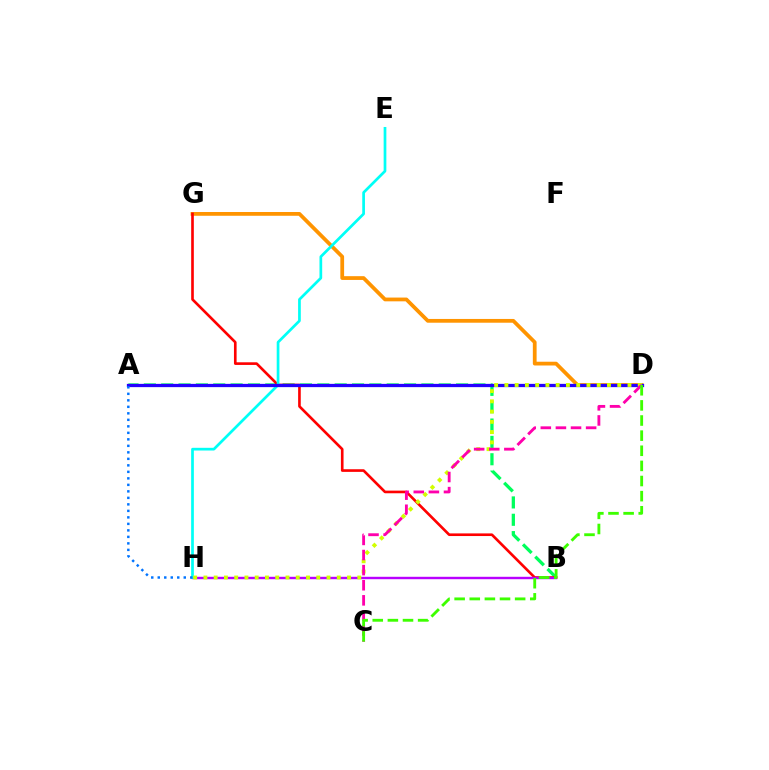{('D', 'G'): [{'color': '#ff9400', 'line_style': 'solid', 'thickness': 2.71}], ('A', 'B'): [{'color': '#00ff5c', 'line_style': 'dashed', 'thickness': 2.36}], ('B', 'G'): [{'color': '#ff0000', 'line_style': 'solid', 'thickness': 1.9}], ('B', 'H'): [{'color': '#b900ff', 'line_style': 'solid', 'thickness': 1.74}], ('E', 'H'): [{'color': '#00fff6', 'line_style': 'solid', 'thickness': 1.95}], ('A', 'D'): [{'color': '#2500ff', 'line_style': 'solid', 'thickness': 2.35}], ('A', 'H'): [{'color': '#0074ff', 'line_style': 'dotted', 'thickness': 1.77}], ('D', 'H'): [{'color': '#d1ff00', 'line_style': 'dotted', 'thickness': 2.79}], ('C', 'D'): [{'color': '#ff00ac', 'line_style': 'dashed', 'thickness': 2.05}, {'color': '#3dff00', 'line_style': 'dashed', 'thickness': 2.05}]}